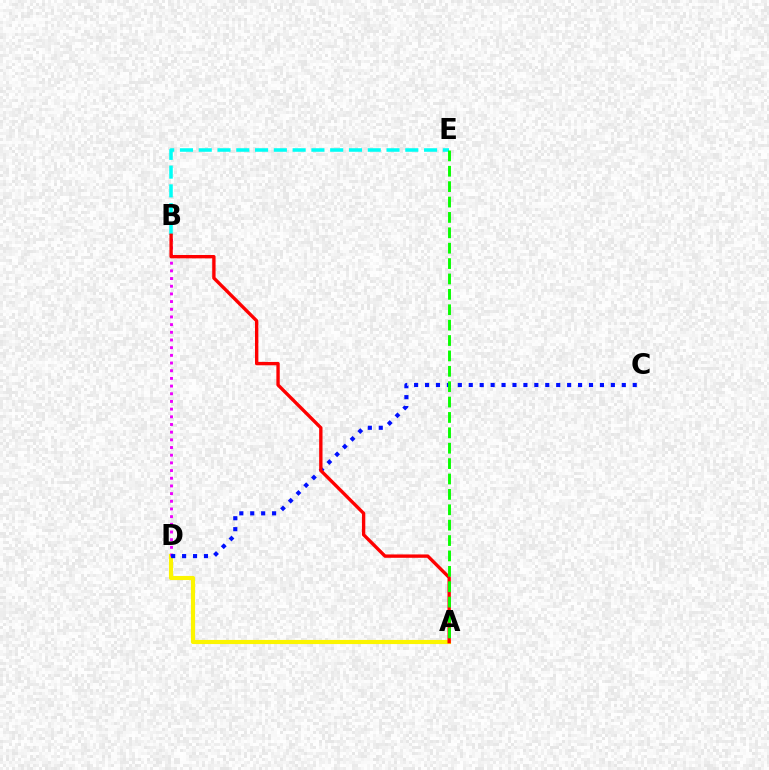{('B', 'E'): [{'color': '#00fff6', 'line_style': 'dashed', 'thickness': 2.55}], ('A', 'D'): [{'color': '#fcf500', 'line_style': 'solid', 'thickness': 2.97}], ('B', 'D'): [{'color': '#ee00ff', 'line_style': 'dotted', 'thickness': 2.09}], ('C', 'D'): [{'color': '#0010ff', 'line_style': 'dotted', 'thickness': 2.97}], ('A', 'B'): [{'color': '#ff0000', 'line_style': 'solid', 'thickness': 2.42}], ('A', 'E'): [{'color': '#08ff00', 'line_style': 'dashed', 'thickness': 2.09}]}